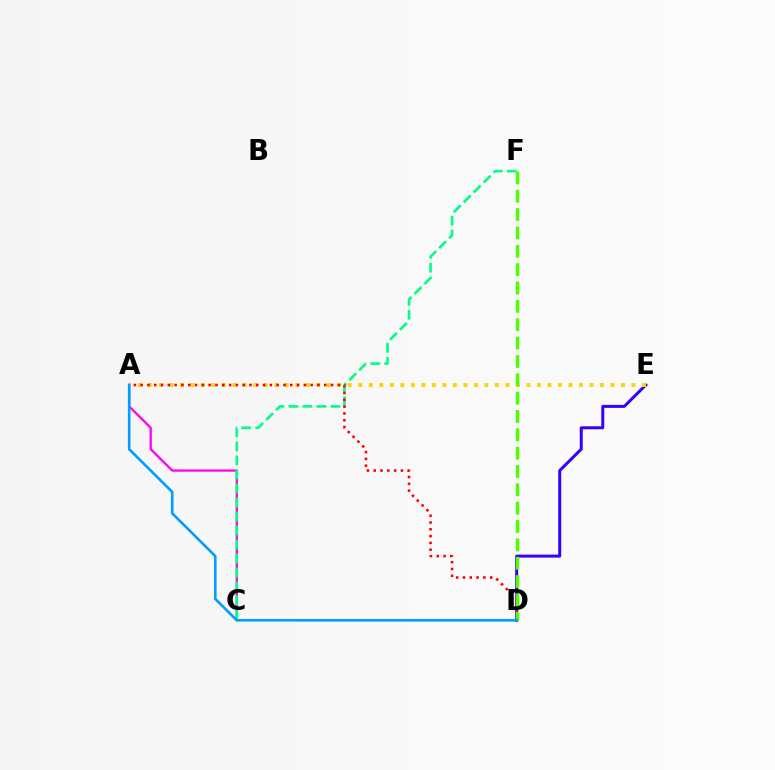{('A', 'C'): [{'color': '#ff00ed', 'line_style': 'solid', 'thickness': 1.64}], ('C', 'F'): [{'color': '#00ff86', 'line_style': 'dashed', 'thickness': 1.9}], ('D', 'E'): [{'color': '#3700ff', 'line_style': 'solid', 'thickness': 2.17}], ('A', 'E'): [{'color': '#ffd500', 'line_style': 'dotted', 'thickness': 2.85}], ('A', 'D'): [{'color': '#ff0000', 'line_style': 'dotted', 'thickness': 1.85}, {'color': '#009eff', 'line_style': 'solid', 'thickness': 1.89}], ('D', 'F'): [{'color': '#4fff00', 'line_style': 'dashed', 'thickness': 2.49}]}